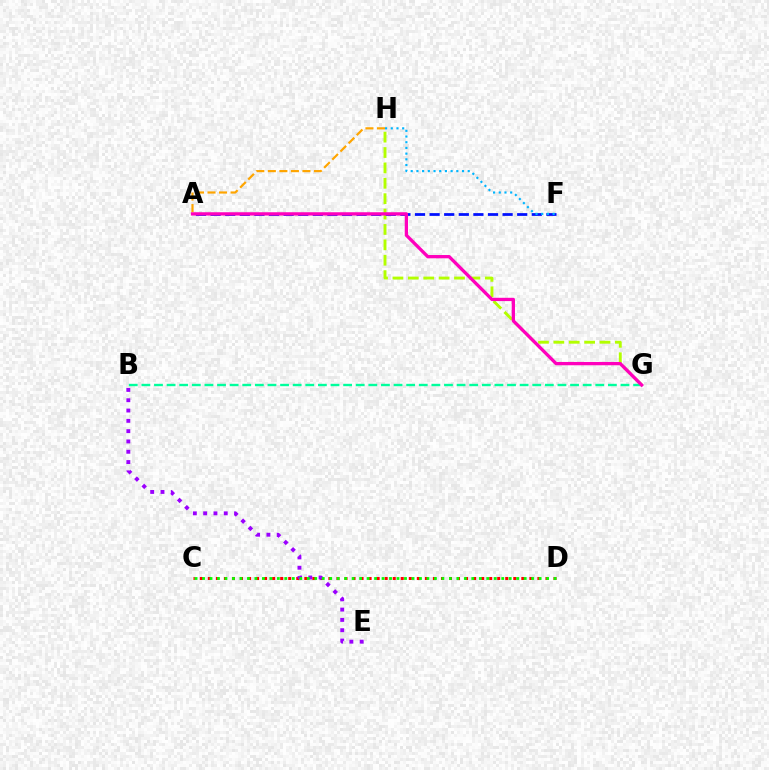{('B', 'G'): [{'color': '#00ff9d', 'line_style': 'dashed', 'thickness': 1.71}], ('G', 'H'): [{'color': '#b3ff00', 'line_style': 'dashed', 'thickness': 2.09}], ('A', 'F'): [{'color': '#0010ff', 'line_style': 'dashed', 'thickness': 1.98}], ('C', 'D'): [{'color': '#ff0000', 'line_style': 'dotted', 'thickness': 2.18}, {'color': '#08ff00', 'line_style': 'dotted', 'thickness': 2.03}], ('B', 'E'): [{'color': '#9b00ff', 'line_style': 'dotted', 'thickness': 2.8}], ('A', 'G'): [{'color': '#ff00bd', 'line_style': 'solid', 'thickness': 2.37}], ('F', 'H'): [{'color': '#00b5ff', 'line_style': 'dotted', 'thickness': 1.55}], ('A', 'H'): [{'color': '#ffa500', 'line_style': 'dashed', 'thickness': 1.57}]}